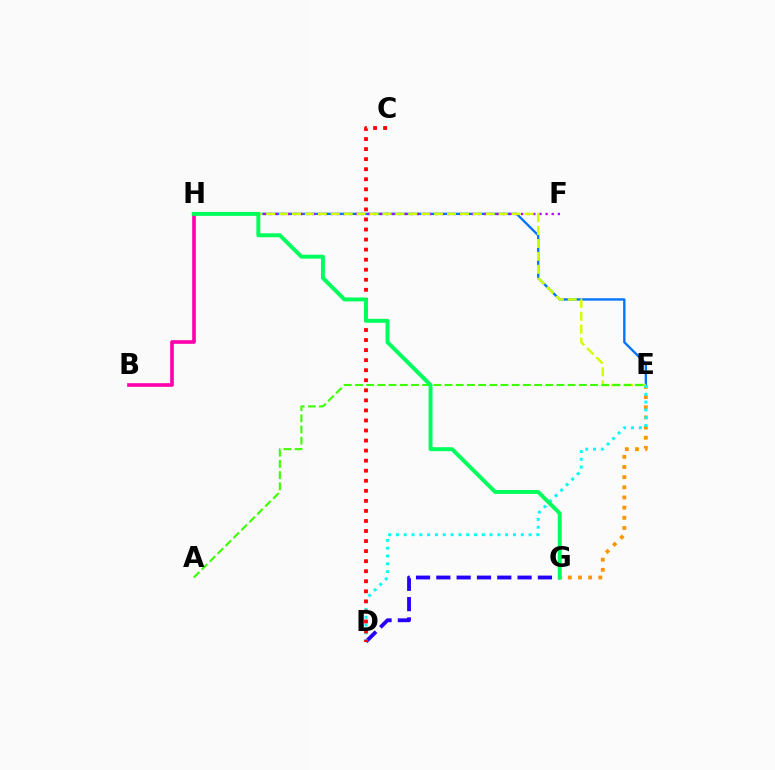{('E', 'H'): [{'color': '#0074ff', 'line_style': 'solid', 'thickness': 1.69}, {'color': '#d1ff00', 'line_style': 'dashed', 'thickness': 1.75}], ('D', 'G'): [{'color': '#2500ff', 'line_style': 'dashed', 'thickness': 2.76}], ('E', 'G'): [{'color': '#ff9400', 'line_style': 'dotted', 'thickness': 2.76}], ('B', 'H'): [{'color': '#ff00ac', 'line_style': 'solid', 'thickness': 2.62}], ('F', 'H'): [{'color': '#b900ff', 'line_style': 'dotted', 'thickness': 1.67}], ('D', 'E'): [{'color': '#00fff6', 'line_style': 'dotted', 'thickness': 2.12}], ('A', 'E'): [{'color': '#3dff00', 'line_style': 'dashed', 'thickness': 1.52}], ('C', 'D'): [{'color': '#ff0000', 'line_style': 'dotted', 'thickness': 2.73}], ('G', 'H'): [{'color': '#00ff5c', 'line_style': 'solid', 'thickness': 2.84}]}